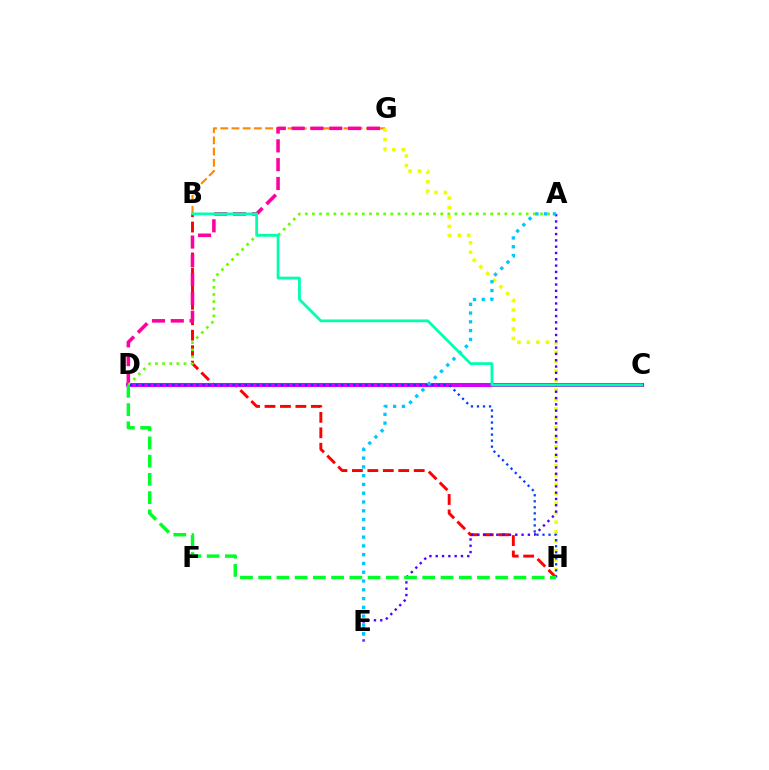{('B', 'H'): [{'color': '#ff0000', 'line_style': 'dashed', 'thickness': 2.1}], ('B', 'G'): [{'color': '#ff8800', 'line_style': 'dashed', 'thickness': 1.52}], ('D', 'G'): [{'color': '#ff00a0', 'line_style': 'dashed', 'thickness': 2.55}], ('G', 'H'): [{'color': '#eeff00', 'line_style': 'dotted', 'thickness': 2.57}], ('C', 'D'): [{'color': '#d600ff', 'line_style': 'solid', 'thickness': 2.91}], ('A', 'E'): [{'color': '#4f00ff', 'line_style': 'dotted', 'thickness': 1.71}, {'color': '#00c7ff', 'line_style': 'dotted', 'thickness': 2.38}], ('A', 'D'): [{'color': '#66ff00', 'line_style': 'dotted', 'thickness': 1.94}], ('D', 'H'): [{'color': '#003fff', 'line_style': 'dotted', 'thickness': 1.64}, {'color': '#00ff27', 'line_style': 'dashed', 'thickness': 2.48}], ('B', 'C'): [{'color': '#00ffaf', 'line_style': 'solid', 'thickness': 2.01}]}